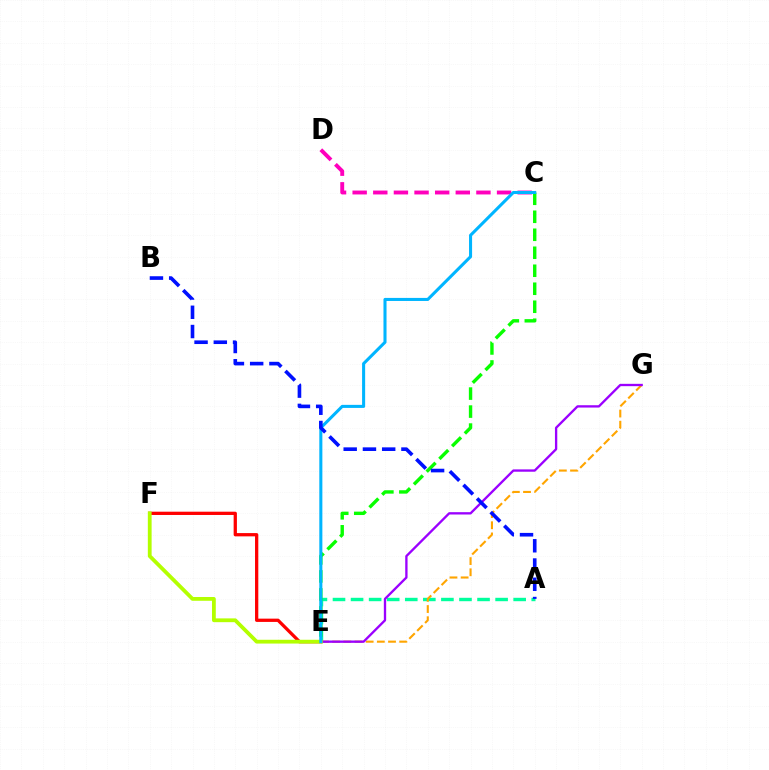{('A', 'E'): [{'color': '#00ff9d', 'line_style': 'dashed', 'thickness': 2.45}], ('E', 'G'): [{'color': '#ffa500', 'line_style': 'dashed', 'thickness': 1.52}, {'color': '#9b00ff', 'line_style': 'solid', 'thickness': 1.68}], ('C', 'D'): [{'color': '#ff00bd', 'line_style': 'dashed', 'thickness': 2.8}], ('E', 'F'): [{'color': '#ff0000', 'line_style': 'solid', 'thickness': 2.36}, {'color': '#b3ff00', 'line_style': 'solid', 'thickness': 2.73}], ('C', 'E'): [{'color': '#08ff00', 'line_style': 'dashed', 'thickness': 2.44}, {'color': '#00b5ff', 'line_style': 'solid', 'thickness': 2.2}], ('A', 'B'): [{'color': '#0010ff', 'line_style': 'dashed', 'thickness': 2.62}]}